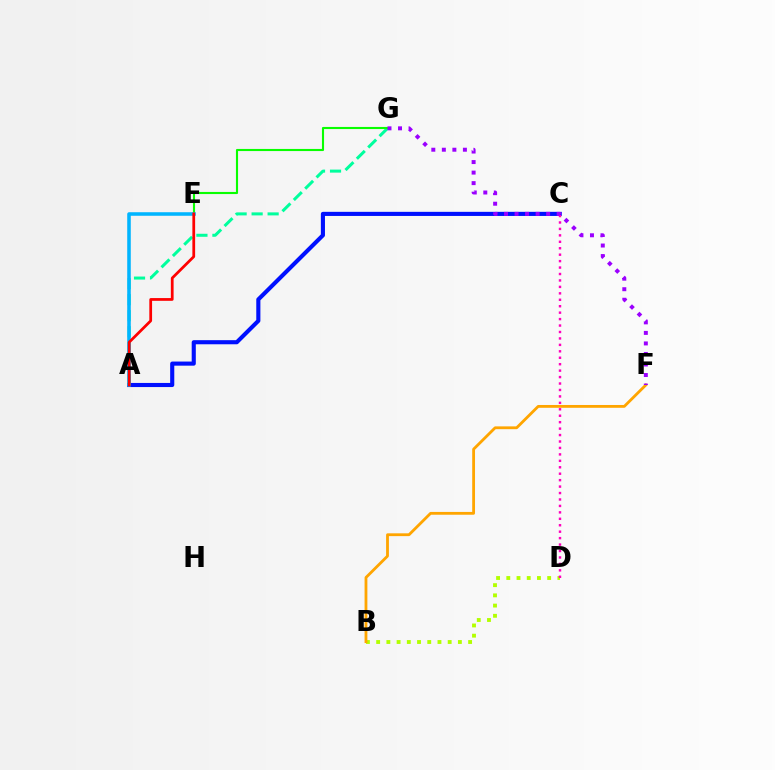{('A', 'C'): [{'color': '#0010ff', 'line_style': 'solid', 'thickness': 2.96}], ('A', 'G'): [{'color': '#00ff9d', 'line_style': 'dashed', 'thickness': 2.17}], ('E', 'G'): [{'color': '#08ff00', 'line_style': 'solid', 'thickness': 1.52}], ('A', 'E'): [{'color': '#00b5ff', 'line_style': 'solid', 'thickness': 2.55}, {'color': '#ff0000', 'line_style': 'solid', 'thickness': 1.98}], ('B', 'D'): [{'color': '#b3ff00', 'line_style': 'dotted', 'thickness': 2.78}], ('C', 'D'): [{'color': '#ff00bd', 'line_style': 'dotted', 'thickness': 1.75}], ('B', 'F'): [{'color': '#ffa500', 'line_style': 'solid', 'thickness': 2.02}], ('F', 'G'): [{'color': '#9b00ff', 'line_style': 'dotted', 'thickness': 2.86}]}